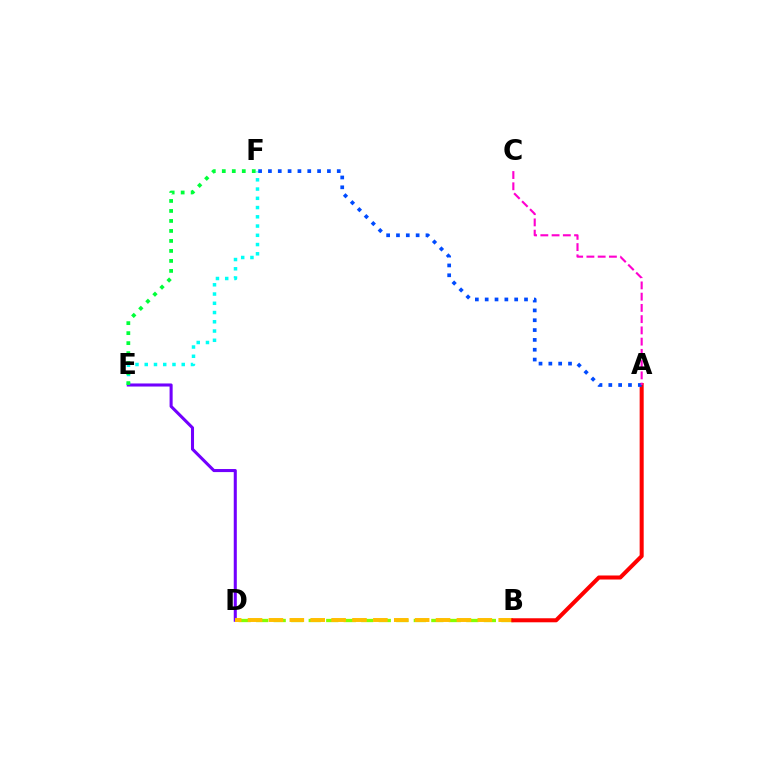{('E', 'F'): [{'color': '#00fff6', 'line_style': 'dotted', 'thickness': 2.51}, {'color': '#00ff39', 'line_style': 'dotted', 'thickness': 2.72}], ('D', 'E'): [{'color': '#7200ff', 'line_style': 'solid', 'thickness': 2.2}], ('B', 'D'): [{'color': '#84ff00', 'line_style': 'dashed', 'thickness': 2.38}, {'color': '#ffbd00', 'line_style': 'dashed', 'thickness': 2.84}], ('A', 'B'): [{'color': '#ff0000', 'line_style': 'solid', 'thickness': 2.9}], ('A', 'F'): [{'color': '#004bff', 'line_style': 'dotted', 'thickness': 2.67}], ('A', 'C'): [{'color': '#ff00cf', 'line_style': 'dashed', 'thickness': 1.53}]}